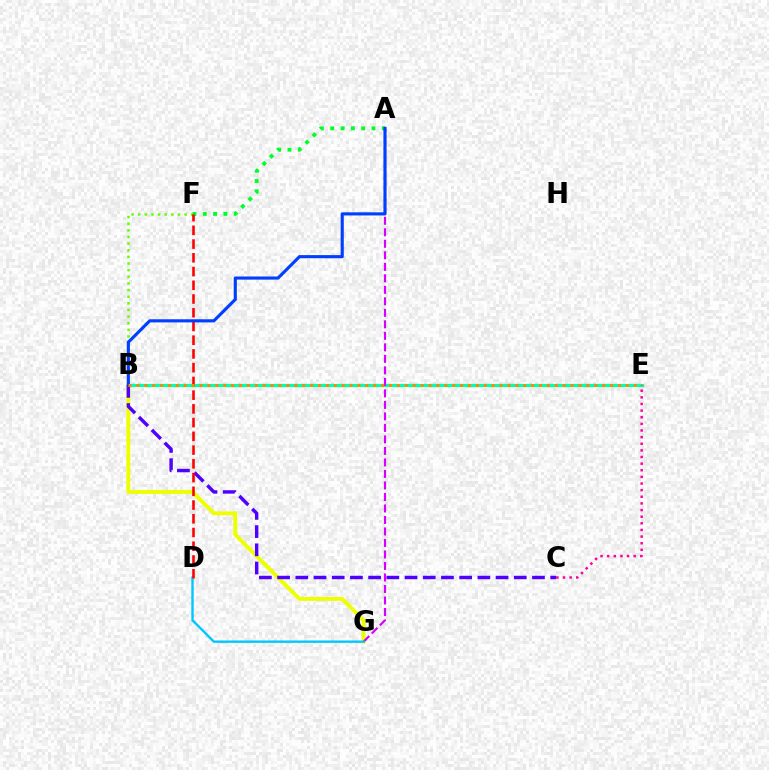{('B', 'E'): [{'color': '#00ffaf', 'line_style': 'solid', 'thickness': 2.32}, {'color': '#ff8800', 'line_style': 'dotted', 'thickness': 2.15}], ('B', 'F'): [{'color': '#66ff00', 'line_style': 'dotted', 'thickness': 1.8}], ('B', 'G'): [{'color': '#eeff00', 'line_style': 'solid', 'thickness': 2.81}], ('A', 'F'): [{'color': '#00ff27', 'line_style': 'dotted', 'thickness': 2.8}], ('B', 'C'): [{'color': '#4f00ff', 'line_style': 'dashed', 'thickness': 2.47}], ('A', 'G'): [{'color': '#d600ff', 'line_style': 'dashed', 'thickness': 1.56}], ('D', 'G'): [{'color': '#00c7ff', 'line_style': 'solid', 'thickness': 1.71}], ('D', 'F'): [{'color': '#ff0000', 'line_style': 'dashed', 'thickness': 1.87}], ('A', 'B'): [{'color': '#003fff', 'line_style': 'solid', 'thickness': 2.25}], ('C', 'E'): [{'color': '#ff00a0', 'line_style': 'dotted', 'thickness': 1.8}]}